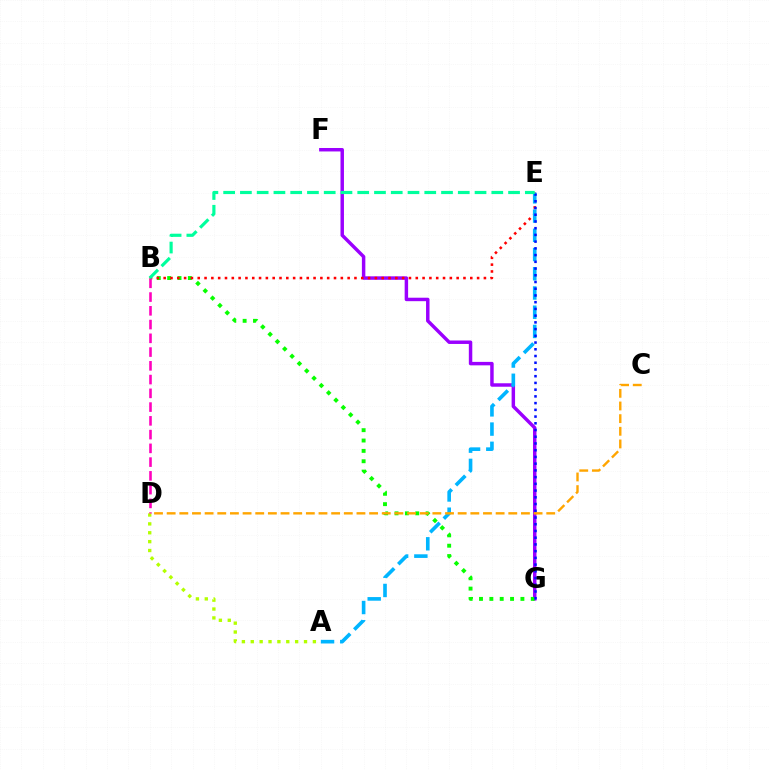{('F', 'G'): [{'color': '#9b00ff', 'line_style': 'solid', 'thickness': 2.49}], ('B', 'G'): [{'color': '#08ff00', 'line_style': 'dotted', 'thickness': 2.81}], ('B', 'E'): [{'color': '#ff0000', 'line_style': 'dotted', 'thickness': 1.85}, {'color': '#00ff9d', 'line_style': 'dashed', 'thickness': 2.28}], ('A', 'E'): [{'color': '#00b5ff', 'line_style': 'dashed', 'thickness': 2.61}], ('A', 'D'): [{'color': '#b3ff00', 'line_style': 'dotted', 'thickness': 2.41}], ('B', 'D'): [{'color': '#ff00bd', 'line_style': 'dashed', 'thickness': 1.87}], ('E', 'G'): [{'color': '#0010ff', 'line_style': 'dotted', 'thickness': 1.83}], ('C', 'D'): [{'color': '#ffa500', 'line_style': 'dashed', 'thickness': 1.72}]}